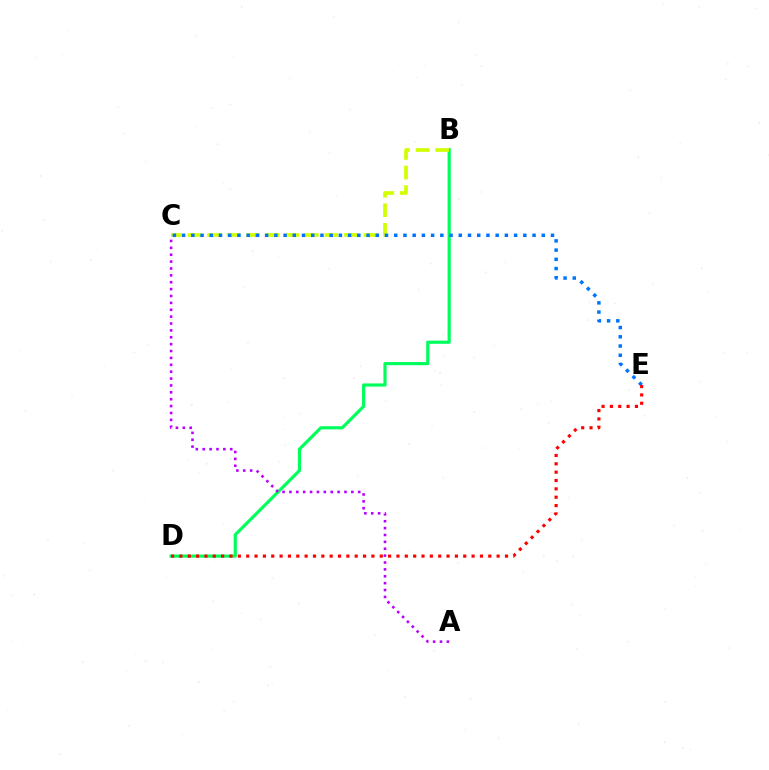{('B', 'D'): [{'color': '#00ff5c', 'line_style': 'solid', 'thickness': 2.29}], ('B', 'C'): [{'color': '#d1ff00', 'line_style': 'dashed', 'thickness': 2.66}], ('C', 'E'): [{'color': '#0074ff', 'line_style': 'dotted', 'thickness': 2.51}], ('A', 'C'): [{'color': '#b900ff', 'line_style': 'dotted', 'thickness': 1.87}], ('D', 'E'): [{'color': '#ff0000', 'line_style': 'dotted', 'thickness': 2.27}]}